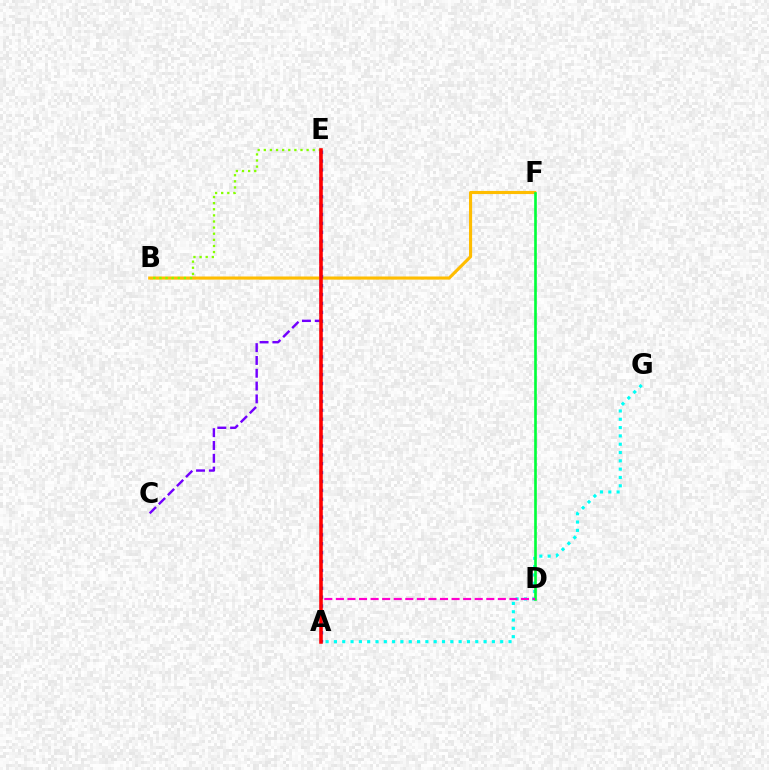{('B', 'F'): [{'color': '#ffbd00', 'line_style': 'solid', 'thickness': 2.24}], ('B', 'E'): [{'color': '#84ff00', 'line_style': 'dotted', 'thickness': 1.66}], ('C', 'E'): [{'color': '#7200ff', 'line_style': 'dashed', 'thickness': 1.74}], ('A', 'G'): [{'color': '#00fff6', 'line_style': 'dotted', 'thickness': 2.26}], ('D', 'F'): [{'color': '#00ff39', 'line_style': 'solid', 'thickness': 1.9}], ('A', 'E'): [{'color': '#004bff', 'line_style': 'dotted', 'thickness': 2.42}, {'color': '#ff0000', 'line_style': 'solid', 'thickness': 2.56}], ('A', 'D'): [{'color': '#ff00cf', 'line_style': 'dashed', 'thickness': 1.57}]}